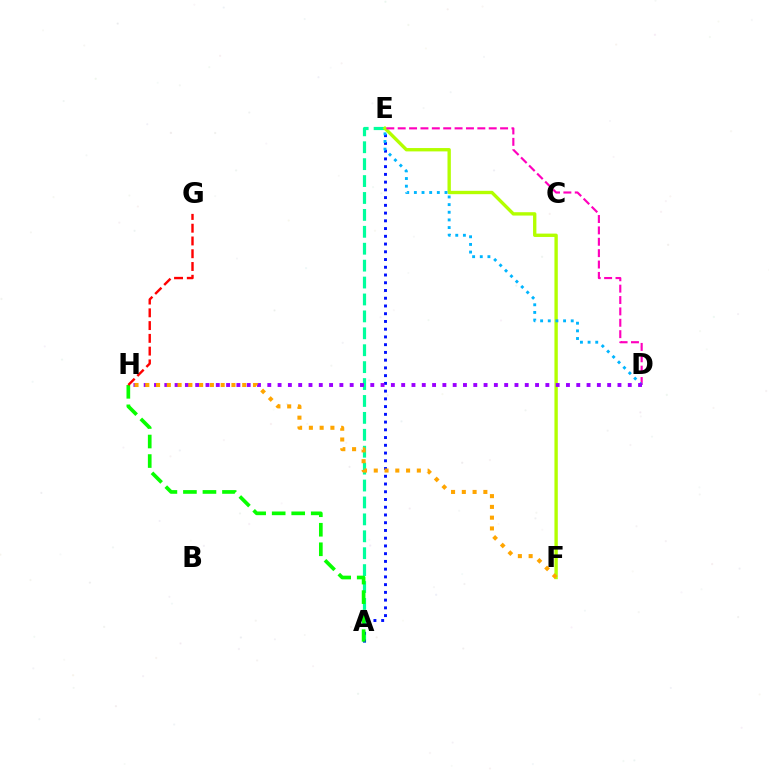{('A', 'E'): [{'color': '#00ff9d', 'line_style': 'dashed', 'thickness': 2.3}, {'color': '#0010ff', 'line_style': 'dotted', 'thickness': 2.1}], ('E', 'F'): [{'color': '#b3ff00', 'line_style': 'solid', 'thickness': 2.41}], ('D', 'E'): [{'color': '#ff00bd', 'line_style': 'dashed', 'thickness': 1.55}, {'color': '#00b5ff', 'line_style': 'dotted', 'thickness': 2.08}], ('D', 'H'): [{'color': '#9b00ff', 'line_style': 'dotted', 'thickness': 2.8}], ('F', 'H'): [{'color': '#ffa500', 'line_style': 'dotted', 'thickness': 2.93}], ('A', 'H'): [{'color': '#08ff00', 'line_style': 'dashed', 'thickness': 2.65}], ('G', 'H'): [{'color': '#ff0000', 'line_style': 'dashed', 'thickness': 1.73}]}